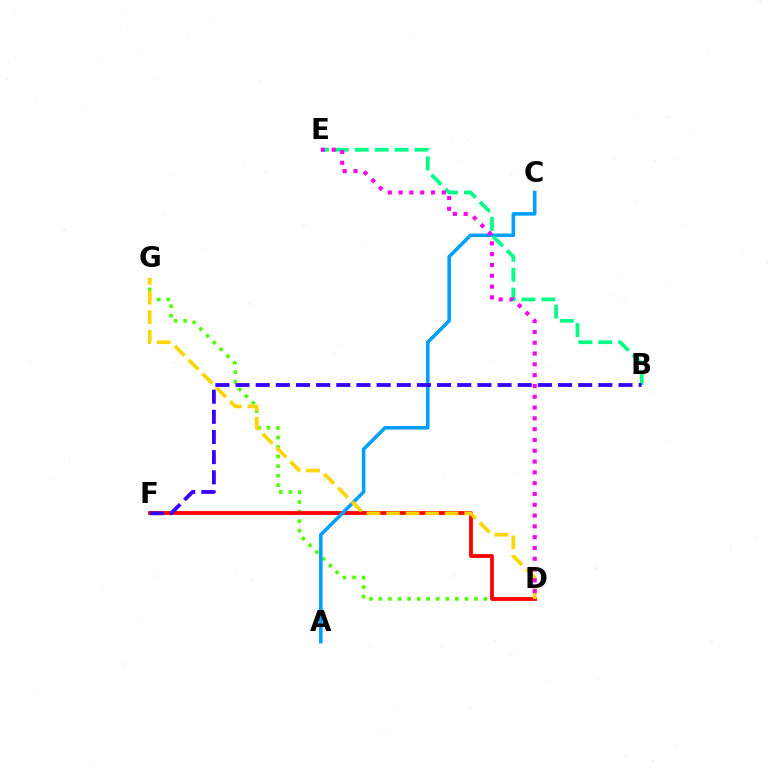{('D', 'G'): [{'color': '#4fff00', 'line_style': 'dotted', 'thickness': 2.6}, {'color': '#ffd500', 'line_style': 'dashed', 'thickness': 2.65}], ('D', 'F'): [{'color': '#ff0000', 'line_style': 'solid', 'thickness': 2.73}], ('A', 'C'): [{'color': '#009eff', 'line_style': 'solid', 'thickness': 2.55}], ('B', 'E'): [{'color': '#00ff86', 'line_style': 'dashed', 'thickness': 2.71}], ('D', 'E'): [{'color': '#ff00ed', 'line_style': 'dotted', 'thickness': 2.93}], ('B', 'F'): [{'color': '#3700ff', 'line_style': 'dashed', 'thickness': 2.74}]}